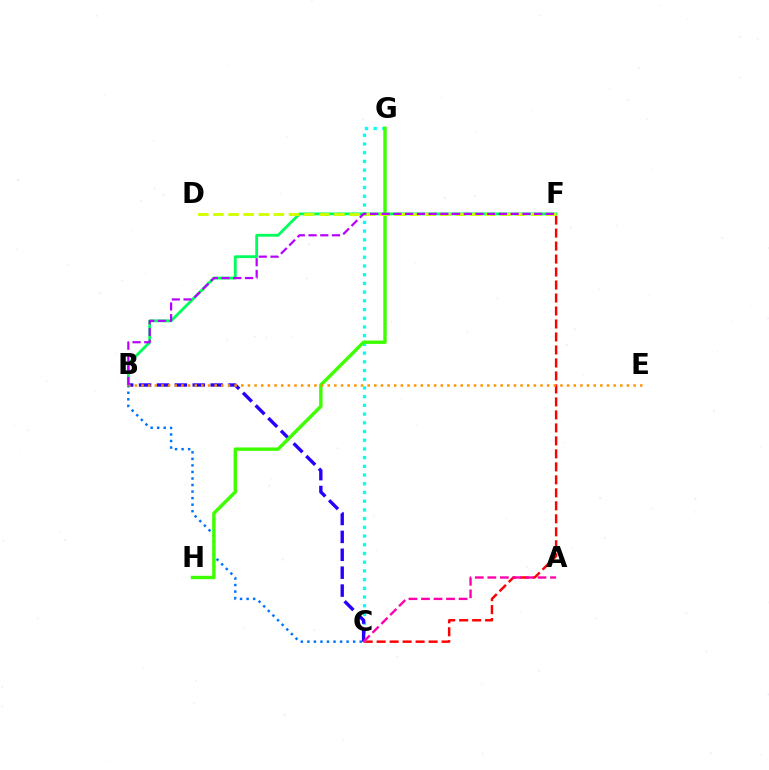{('C', 'F'): [{'color': '#ff0000', 'line_style': 'dashed', 'thickness': 1.76}], ('C', 'G'): [{'color': '#00fff6', 'line_style': 'dotted', 'thickness': 2.37}], ('B', 'C'): [{'color': '#0074ff', 'line_style': 'dotted', 'thickness': 1.78}, {'color': '#2500ff', 'line_style': 'dashed', 'thickness': 2.43}], ('B', 'F'): [{'color': '#00ff5c', 'line_style': 'solid', 'thickness': 2.04}, {'color': '#b900ff', 'line_style': 'dashed', 'thickness': 1.59}], ('G', 'H'): [{'color': '#3dff00', 'line_style': 'solid', 'thickness': 2.46}], ('D', 'F'): [{'color': '#d1ff00', 'line_style': 'dashed', 'thickness': 2.06}], ('A', 'C'): [{'color': '#ff00ac', 'line_style': 'dashed', 'thickness': 1.7}], ('B', 'E'): [{'color': '#ff9400', 'line_style': 'dotted', 'thickness': 1.81}]}